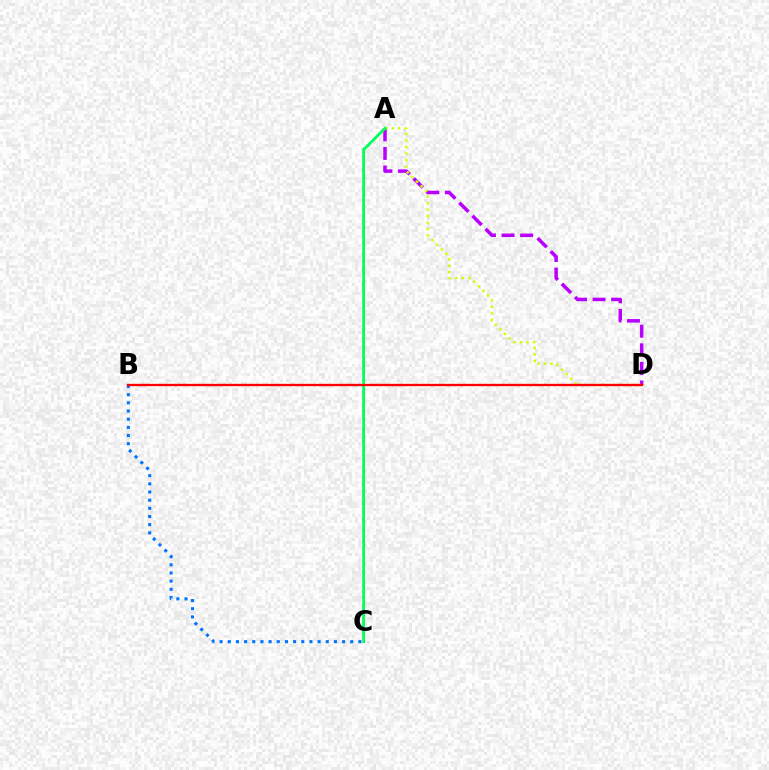{('B', 'C'): [{'color': '#0074ff', 'line_style': 'dotted', 'thickness': 2.22}], ('A', 'D'): [{'color': '#b900ff', 'line_style': 'dashed', 'thickness': 2.53}, {'color': '#d1ff00', 'line_style': 'dotted', 'thickness': 1.76}], ('A', 'C'): [{'color': '#00ff5c', 'line_style': 'solid', 'thickness': 2.03}], ('B', 'D'): [{'color': '#ff0000', 'line_style': 'solid', 'thickness': 1.68}]}